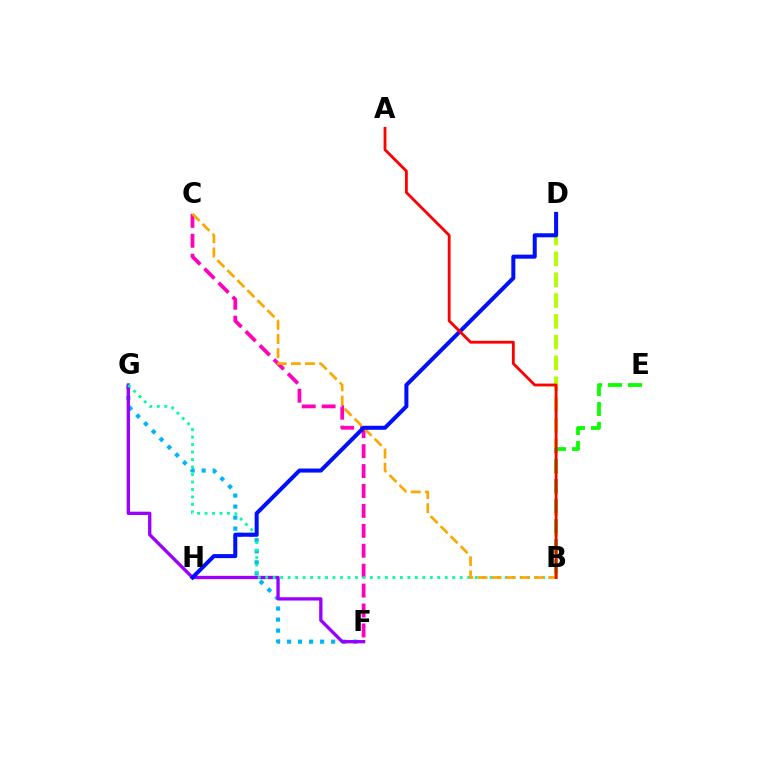{('B', 'D'): [{'color': '#b3ff00', 'line_style': 'dashed', 'thickness': 2.82}], ('F', 'G'): [{'color': '#00b5ff', 'line_style': 'dotted', 'thickness': 2.99}, {'color': '#9b00ff', 'line_style': 'solid', 'thickness': 2.38}], ('C', 'F'): [{'color': '#ff00bd', 'line_style': 'dashed', 'thickness': 2.71}], ('B', 'G'): [{'color': '#00ff9d', 'line_style': 'dotted', 'thickness': 2.03}], ('B', 'C'): [{'color': '#ffa500', 'line_style': 'dashed', 'thickness': 1.92}], ('D', 'H'): [{'color': '#0010ff', 'line_style': 'solid', 'thickness': 2.9}], ('B', 'E'): [{'color': '#08ff00', 'line_style': 'dashed', 'thickness': 2.72}], ('A', 'B'): [{'color': '#ff0000', 'line_style': 'solid', 'thickness': 2.04}]}